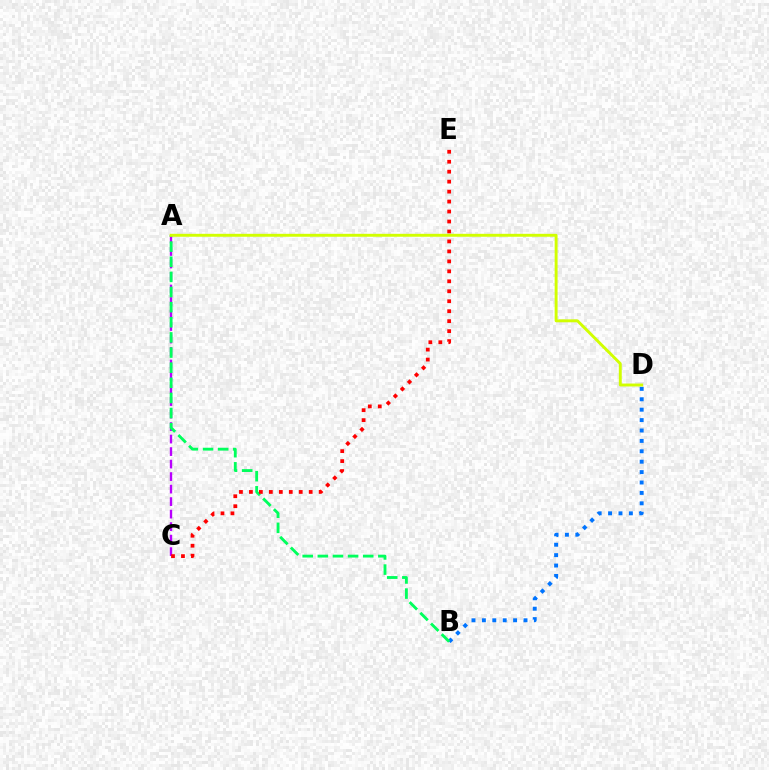{('B', 'D'): [{'color': '#0074ff', 'line_style': 'dotted', 'thickness': 2.83}], ('A', 'C'): [{'color': '#b900ff', 'line_style': 'dashed', 'thickness': 1.7}], ('A', 'B'): [{'color': '#00ff5c', 'line_style': 'dashed', 'thickness': 2.06}], ('C', 'E'): [{'color': '#ff0000', 'line_style': 'dotted', 'thickness': 2.71}], ('A', 'D'): [{'color': '#d1ff00', 'line_style': 'solid', 'thickness': 2.1}]}